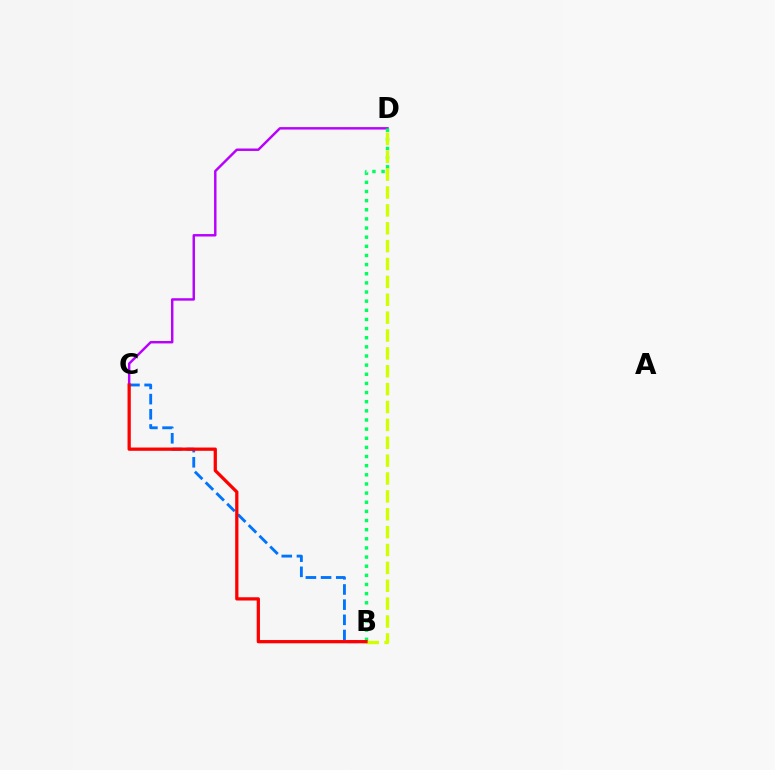{('B', 'C'): [{'color': '#0074ff', 'line_style': 'dashed', 'thickness': 2.06}, {'color': '#ff0000', 'line_style': 'solid', 'thickness': 2.35}], ('C', 'D'): [{'color': '#b900ff', 'line_style': 'solid', 'thickness': 1.76}], ('B', 'D'): [{'color': '#00ff5c', 'line_style': 'dotted', 'thickness': 2.48}, {'color': '#d1ff00', 'line_style': 'dashed', 'thickness': 2.43}]}